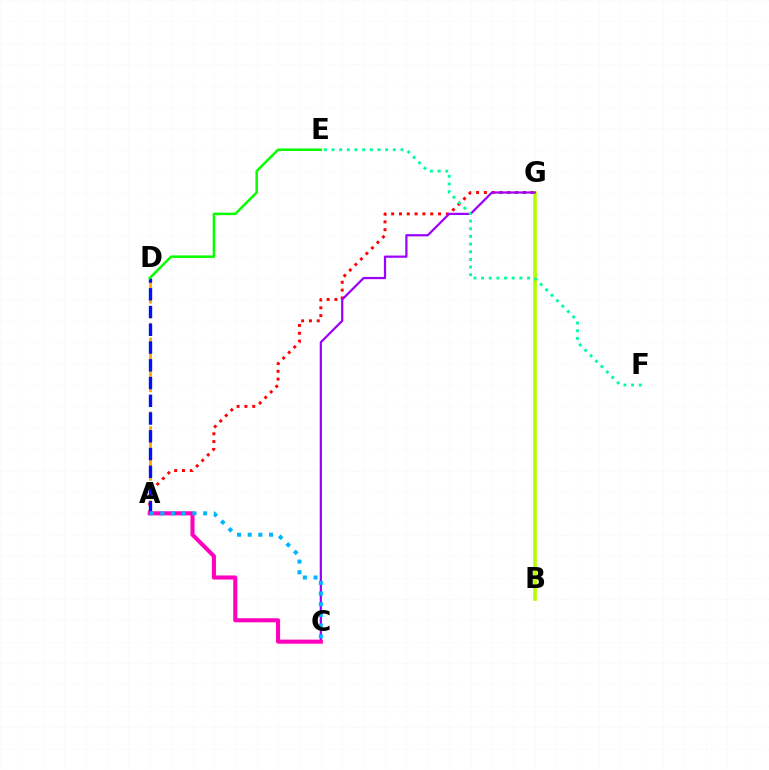{('A', 'D'): [{'color': '#ffa500', 'line_style': 'dashed', 'thickness': 2.01}, {'color': '#0010ff', 'line_style': 'dashed', 'thickness': 2.41}], ('A', 'G'): [{'color': '#ff0000', 'line_style': 'dotted', 'thickness': 2.12}], ('B', 'G'): [{'color': '#b3ff00', 'line_style': 'solid', 'thickness': 2.64}], ('D', 'E'): [{'color': '#08ff00', 'line_style': 'solid', 'thickness': 1.81}], ('C', 'G'): [{'color': '#9b00ff', 'line_style': 'solid', 'thickness': 1.6}], ('A', 'C'): [{'color': '#ff00bd', 'line_style': 'solid', 'thickness': 2.94}, {'color': '#00b5ff', 'line_style': 'dotted', 'thickness': 2.9}], ('E', 'F'): [{'color': '#00ff9d', 'line_style': 'dotted', 'thickness': 2.08}]}